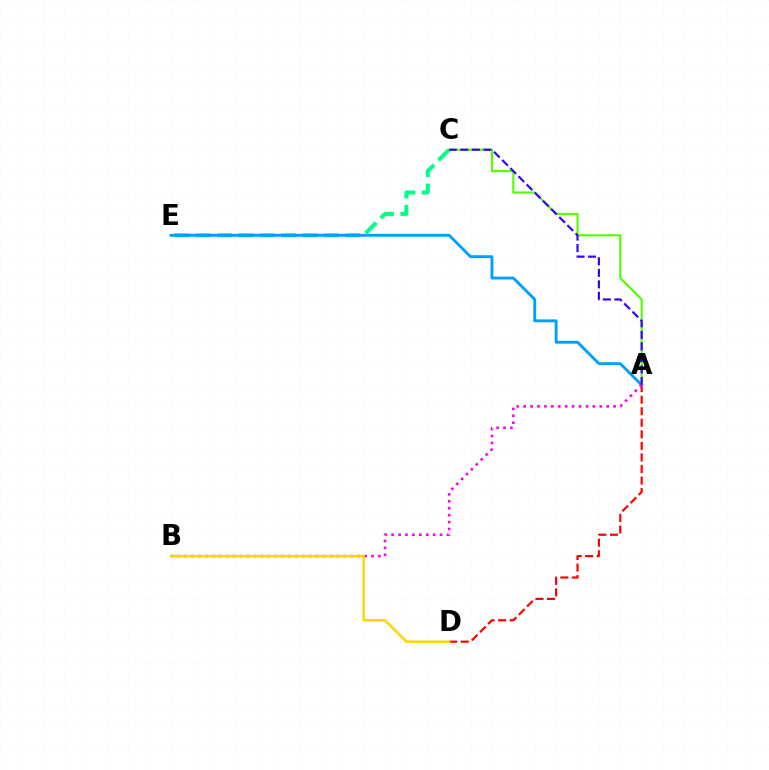{('C', 'E'): [{'color': '#00ff86', 'line_style': 'dashed', 'thickness': 2.9}], ('A', 'D'): [{'color': '#ff0000', 'line_style': 'dashed', 'thickness': 1.57}], ('A', 'E'): [{'color': '#009eff', 'line_style': 'solid', 'thickness': 2.06}], ('A', 'C'): [{'color': '#4fff00', 'line_style': 'solid', 'thickness': 1.51}, {'color': '#3700ff', 'line_style': 'dashed', 'thickness': 1.57}], ('A', 'B'): [{'color': '#ff00ed', 'line_style': 'dotted', 'thickness': 1.88}], ('B', 'D'): [{'color': '#ffd500', 'line_style': 'solid', 'thickness': 1.79}]}